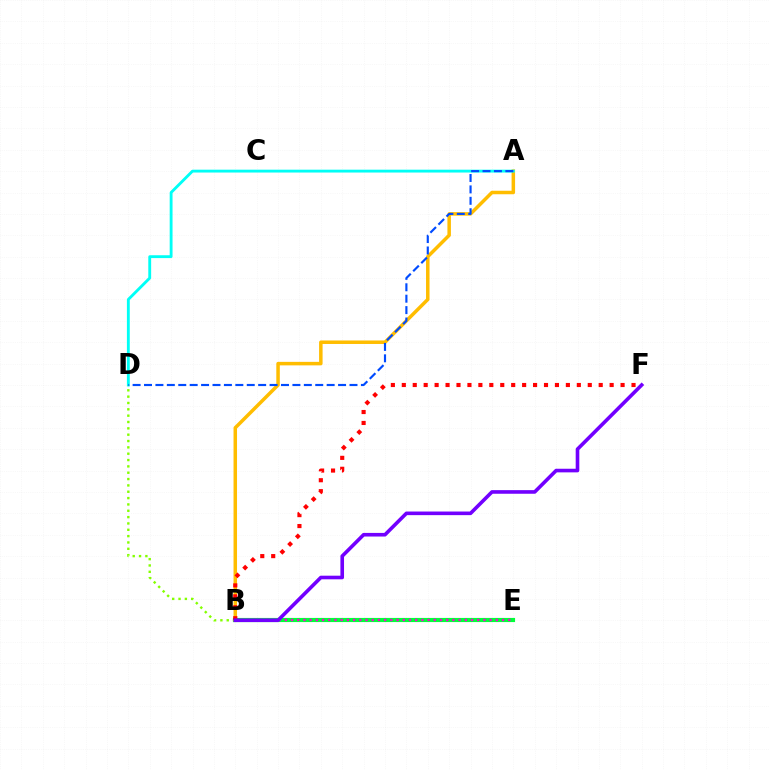{('A', 'B'): [{'color': '#ffbd00', 'line_style': 'solid', 'thickness': 2.52}], ('B', 'E'): [{'color': '#00ff39', 'line_style': 'solid', 'thickness': 2.99}, {'color': '#ff00cf', 'line_style': 'dotted', 'thickness': 1.69}], ('A', 'D'): [{'color': '#00fff6', 'line_style': 'solid', 'thickness': 2.06}, {'color': '#004bff', 'line_style': 'dashed', 'thickness': 1.55}], ('B', 'D'): [{'color': '#84ff00', 'line_style': 'dotted', 'thickness': 1.72}], ('B', 'F'): [{'color': '#ff0000', 'line_style': 'dotted', 'thickness': 2.97}, {'color': '#7200ff', 'line_style': 'solid', 'thickness': 2.6}]}